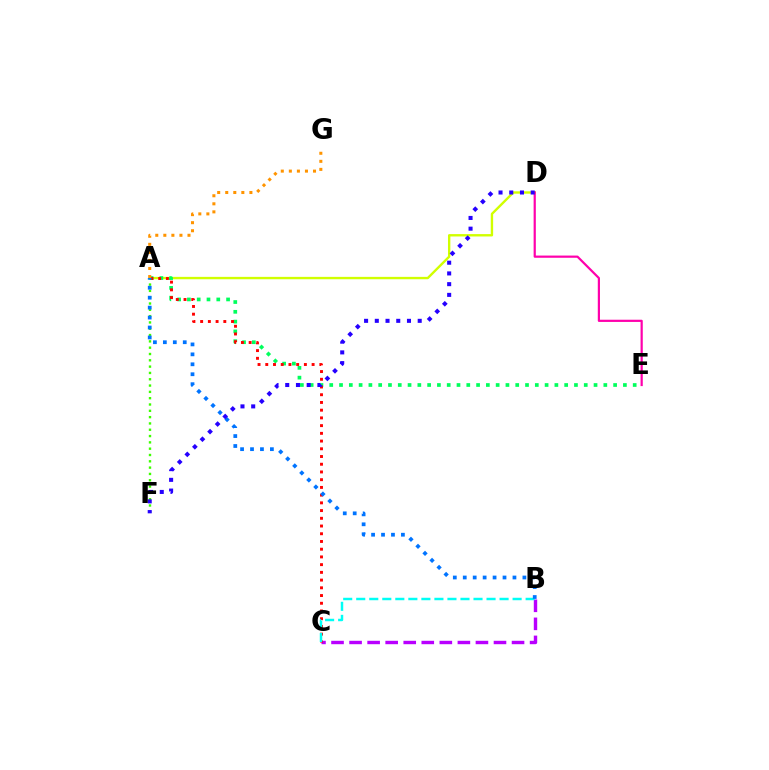{('A', 'D'): [{'color': '#d1ff00', 'line_style': 'solid', 'thickness': 1.71}], ('B', 'C'): [{'color': '#b900ff', 'line_style': 'dashed', 'thickness': 2.45}, {'color': '#00fff6', 'line_style': 'dashed', 'thickness': 1.77}], ('A', 'E'): [{'color': '#00ff5c', 'line_style': 'dotted', 'thickness': 2.66}], ('A', 'C'): [{'color': '#ff0000', 'line_style': 'dotted', 'thickness': 2.1}], ('A', 'F'): [{'color': '#3dff00', 'line_style': 'dotted', 'thickness': 1.72}], ('D', 'E'): [{'color': '#ff00ac', 'line_style': 'solid', 'thickness': 1.59}], ('A', 'G'): [{'color': '#ff9400', 'line_style': 'dotted', 'thickness': 2.19}], ('A', 'B'): [{'color': '#0074ff', 'line_style': 'dotted', 'thickness': 2.7}], ('D', 'F'): [{'color': '#2500ff', 'line_style': 'dotted', 'thickness': 2.91}]}